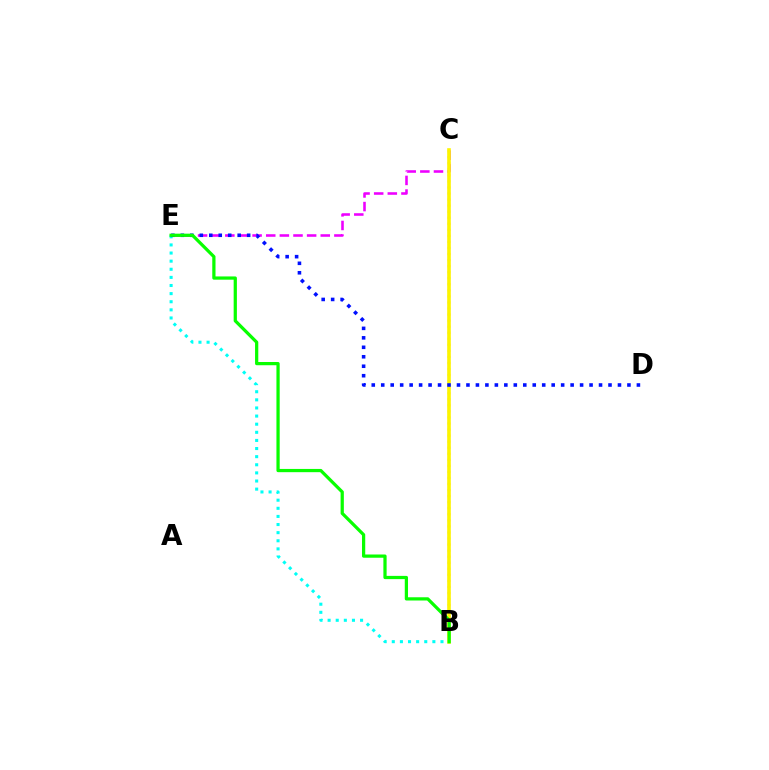{('B', 'E'): [{'color': '#00fff6', 'line_style': 'dotted', 'thickness': 2.2}, {'color': '#08ff00', 'line_style': 'solid', 'thickness': 2.33}], ('B', 'C'): [{'color': '#ff0000', 'line_style': 'dotted', 'thickness': 1.64}, {'color': '#fcf500', 'line_style': 'solid', 'thickness': 2.61}], ('C', 'E'): [{'color': '#ee00ff', 'line_style': 'dashed', 'thickness': 1.85}], ('D', 'E'): [{'color': '#0010ff', 'line_style': 'dotted', 'thickness': 2.57}]}